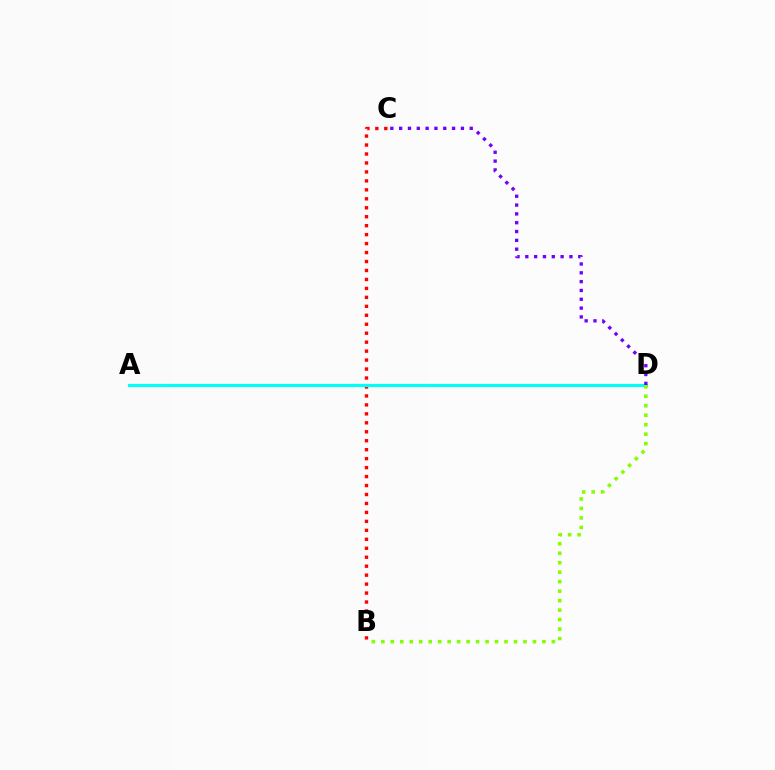{('B', 'C'): [{'color': '#ff0000', 'line_style': 'dotted', 'thickness': 2.43}], ('A', 'D'): [{'color': '#00fff6', 'line_style': 'solid', 'thickness': 2.28}], ('C', 'D'): [{'color': '#7200ff', 'line_style': 'dotted', 'thickness': 2.4}], ('B', 'D'): [{'color': '#84ff00', 'line_style': 'dotted', 'thickness': 2.57}]}